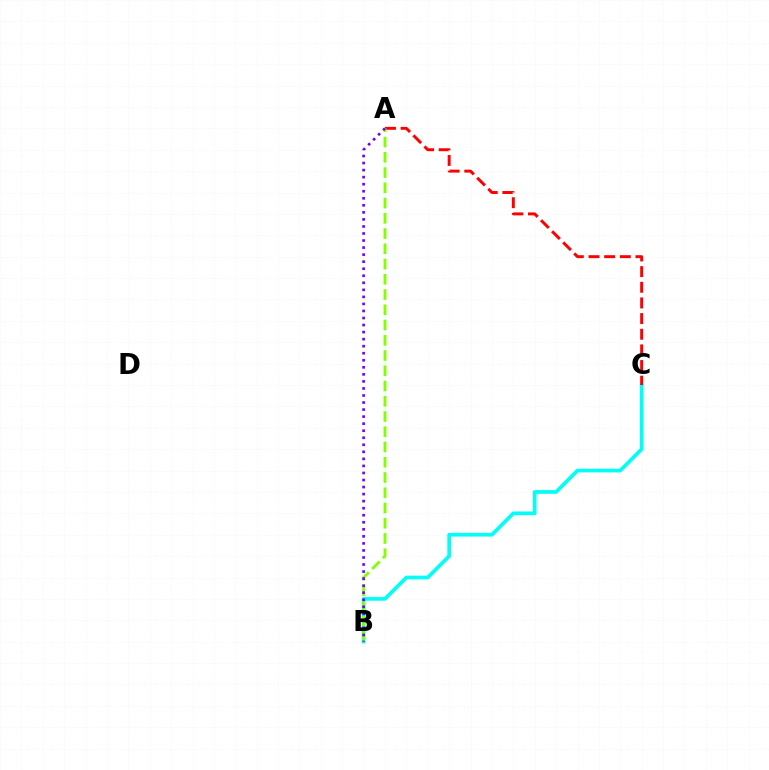{('B', 'C'): [{'color': '#00fff6', 'line_style': 'solid', 'thickness': 2.66}], ('A', 'C'): [{'color': '#ff0000', 'line_style': 'dashed', 'thickness': 2.13}], ('A', 'B'): [{'color': '#84ff00', 'line_style': 'dashed', 'thickness': 2.07}, {'color': '#7200ff', 'line_style': 'dotted', 'thickness': 1.91}]}